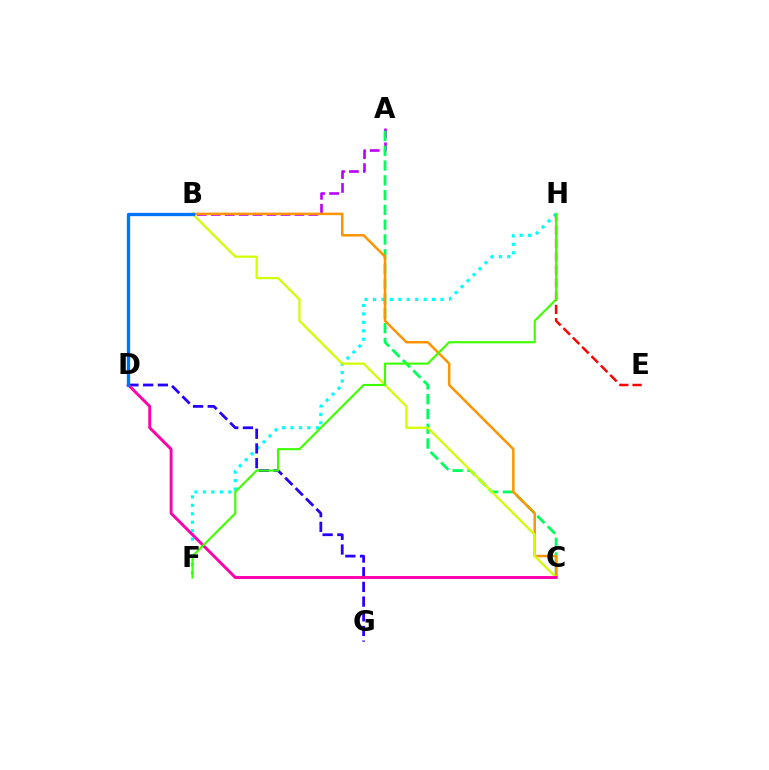{('F', 'H'): [{'color': '#00fff6', 'line_style': 'dotted', 'thickness': 2.29}, {'color': '#3dff00', 'line_style': 'solid', 'thickness': 1.53}], ('A', 'B'): [{'color': '#b900ff', 'line_style': 'dashed', 'thickness': 1.89}], ('A', 'C'): [{'color': '#00ff5c', 'line_style': 'dashed', 'thickness': 2.01}], ('D', 'G'): [{'color': '#2500ff', 'line_style': 'dashed', 'thickness': 2.0}], ('B', 'C'): [{'color': '#ff9400', 'line_style': 'solid', 'thickness': 1.8}, {'color': '#d1ff00', 'line_style': 'solid', 'thickness': 1.61}], ('E', 'H'): [{'color': '#ff0000', 'line_style': 'dashed', 'thickness': 1.8}], ('C', 'D'): [{'color': '#ff00ac', 'line_style': 'solid', 'thickness': 2.1}], ('B', 'D'): [{'color': '#0074ff', 'line_style': 'solid', 'thickness': 2.37}]}